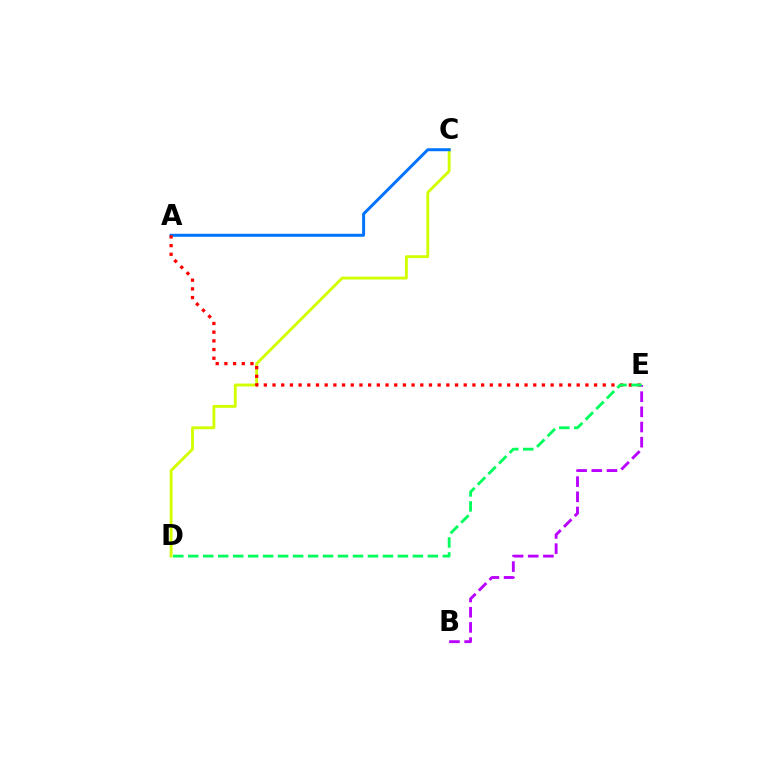{('C', 'D'): [{'color': '#d1ff00', 'line_style': 'solid', 'thickness': 2.07}], ('A', 'C'): [{'color': '#0074ff', 'line_style': 'solid', 'thickness': 2.15}], ('A', 'E'): [{'color': '#ff0000', 'line_style': 'dotted', 'thickness': 2.36}], ('B', 'E'): [{'color': '#b900ff', 'line_style': 'dashed', 'thickness': 2.06}], ('D', 'E'): [{'color': '#00ff5c', 'line_style': 'dashed', 'thickness': 2.03}]}